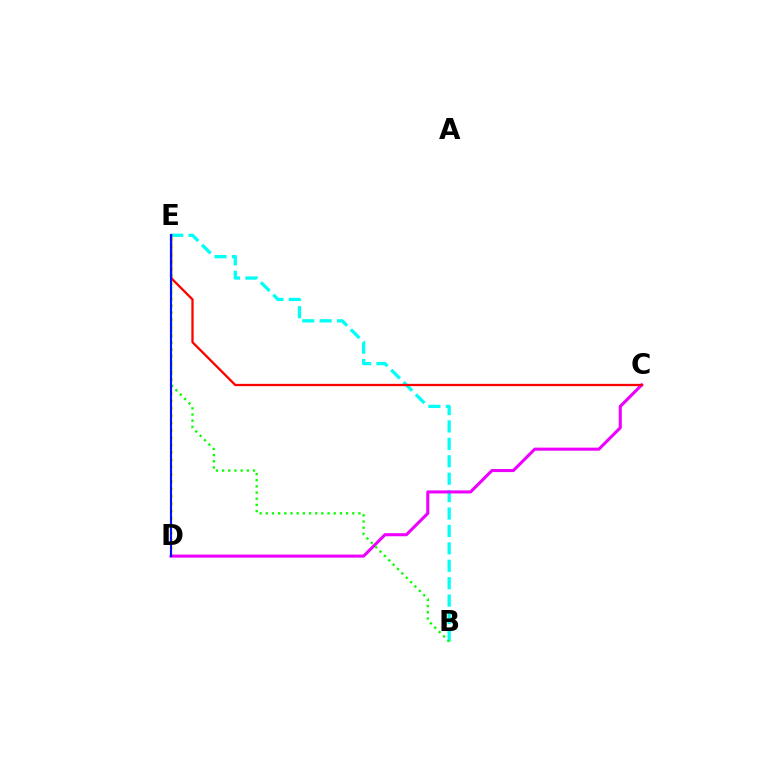{('B', 'E'): [{'color': '#00fff6', 'line_style': 'dashed', 'thickness': 2.37}, {'color': '#08ff00', 'line_style': 'dotted', 'thickness': 1.68}], ('D', 'E'): [{'color': '#fcf500', 'line_style': 'dotted', 'thickness': 1.99}, {'color': '#0010ff', 'line_style': 'solid', 'thickness': 1.54}], ('C', 'D'): [{'color': '#ee00ff', 'line_style': 'solid', 'thickness': 2.21}], ('C', 'E'): [{'color': '#ff0000', 'line_style': 'solid', 'thickness': 1.65}]}